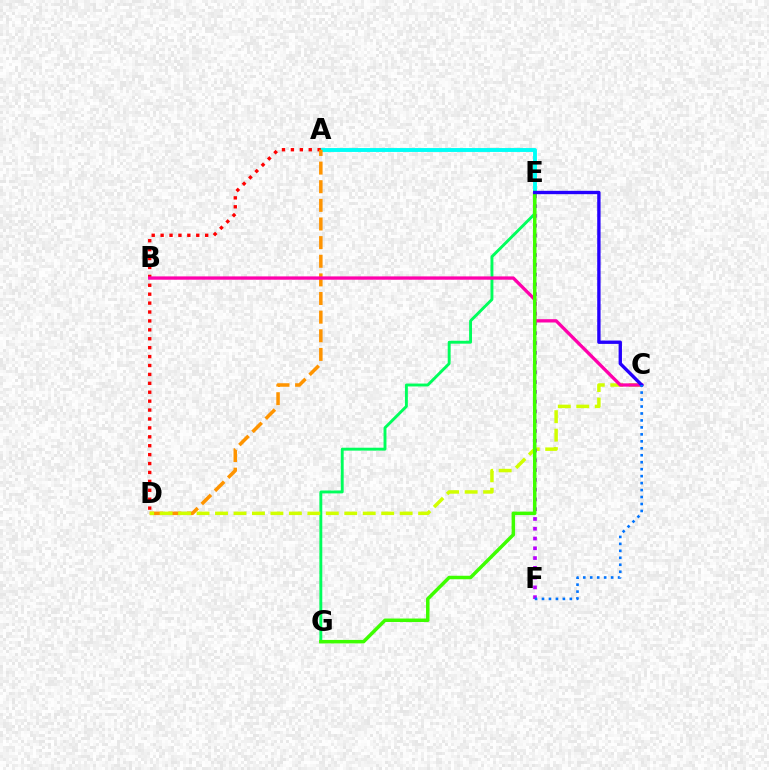{('A', 'E'): [{'color': '#00fff6', 'line_style': 'solid', 'thickness': 2.81}], ('A', 'D'): [{'color': '#ff0000', 'line_style': 'dotted', 'thickness': 2.42}, {'color': '#ff9400', 'line_style': 'dashed', 'thickness': 2.53}], ('E', 'G'): [{'color': '#00ff5c', 'line_style': 'solid', 'thickness': 2.09}, {'color': '#3dff00', 'line_style': 'solid', 'thickness': 2.52}], ('C', 'D'): [{'color': '#d1ff00', 'line_style': 'dashed', 'thickness': 2.51}], ('E', 'F'): [{'color': '#b900ff', 'line_style': 'dotted', 'thickness': 2.66}], ('B', 'C'): [{'color': '#ff00ac', 'line_style': 'solid', 'thickness': 2.38}], ('C', 'E'): [{'color': '#2500ff', 'line_style': 'solid', 'thickness': 2.41}], ('C', 'F'): [{'color': '#0074ff', 'line_style': 'dotted', 'thickness': 1.89}]}